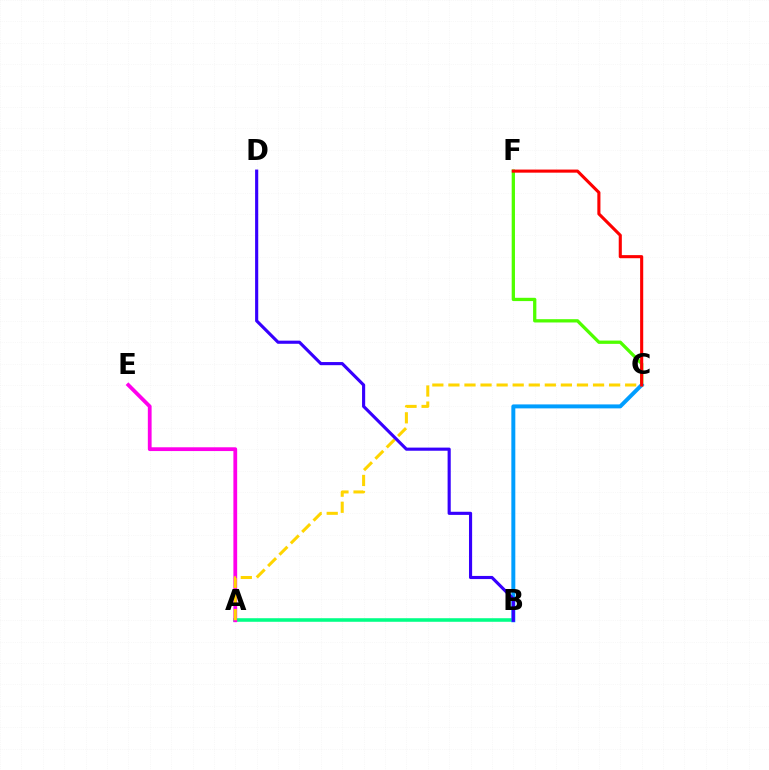{('A', 'B'): [{'color': '#00ff86', 'line_style': 'solid', 'thickness': 2.57}], ('A', 'E'): [{'color': '#ff00ed', 'line_style': 'solid', 'thickness': 2.72}], ('C', 'F'): [{'color': '#4fff00', 'line_style': 'solid', 'thickness': 2.37}, {'color': '#ff0000', 'line_style': 'solid', 'thickness': 2.23}], ('B', 'C'): [{'color': '#009eff', 'line_style': 'solid', 'thickness': 2.85}], ('A', 'C'): [{'color': '#ffd500', 'line_style': 'dashed', 'thickness': 2.18}], ('B', 'D'): [{'color': '#3700ff', 'line_style': 'solid', 'thickness': 2.26}]}